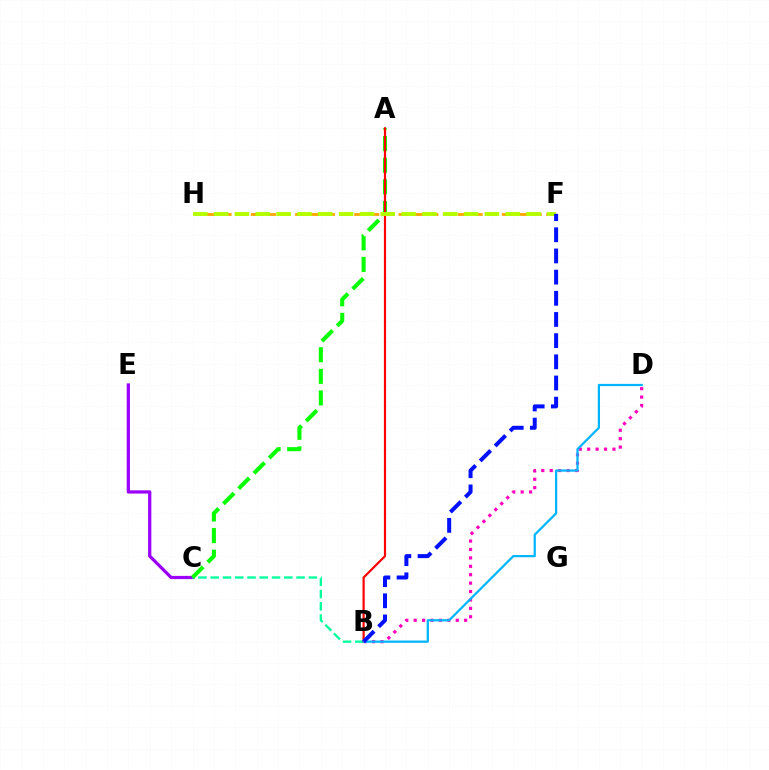{('C', 'E'): [{'color': '#9b00ff', 'line_style': 'solid', 'thickness': 2.33}], ('B', 'C'): [{'color': '#00ff9d', 'line_style': 'dashed', 'thickness': 1.67}], ('B', 'D'): [{'color': '#ff00bd', 'line_style': 'dotted', 'thickness': 2.28}, {'color': '#00b5ff', 'line_style': 'solid', 'thickness': 1.61}], ('A', 'C'): [{'color': '#08ff00', 'line_style': 'dashed', 'thickness': 2.94}], ('F', 'H'): [{'color': '#ffa500', 'line_style': 'dashed', 'thickness': 2.01}, {'color': '#b3ff00', 'line_style': 'dashed', 'thickness': 2.83}], ('A', 'B'): [{'color': '#ff0000', 'line_style': 'solid', 'thickness': 1.58}], ('B', 'F'): [{'color': '#0010ff', 'line_style': 'dashed', 'thickness': 2.88}]}